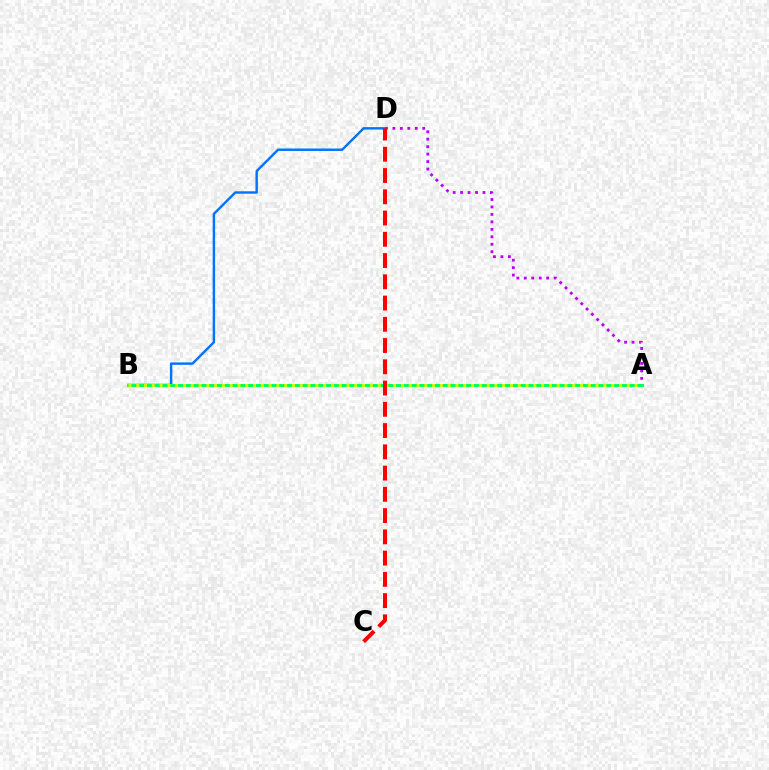{('A', 'D'): [{'color': '#b900ff', 'line_style': 'dotted', 'thickness': 2.03}], ('B', 'D'): [{'color': '#0074ff', 'line_style': 'solid', 'thickness': 1.75}], ('A', 'B'): [{'color': '#00ff5c', 'line_style': 'solid', 'thickness': 2.17}, {'color': '#d1ff00', 'line_style': 'dotted', 'thickness': 2.12}], ('C', 'D'): [{'color': '#ff0000', 'line_style': 'dashed', 'thickness': 2.89}]}